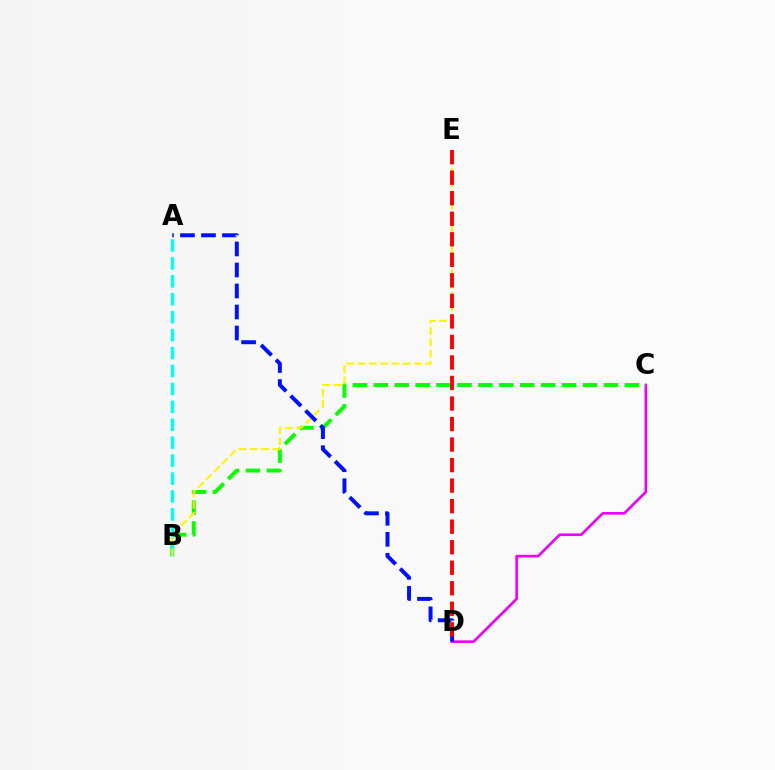{('C', 'D'): [{'color': '#ee00ff', 'line_style': 'solid', 'thickness': 1.91}], ('B', 'C'): [{'color': '#08ff00', 'line_style': 'dashed', 'thickness': 2.84}], ('A', 'B'): [{'color': '#00fff6', 'line_style': 'dashed', 'thickness': 2.44}], ('B', 'E'): [{'color': '#fcf500', 'line_style': 'dashed', 'thickness': 1.53}], ('A', 'D'): [{'color': '#0010ff', 'line_style': 'dashed', 'thickness': 2.85}], ('D', 'E'): [{'color': '#ff0000', 'line_style': 'dashed', 'thickness': 2.79}]}